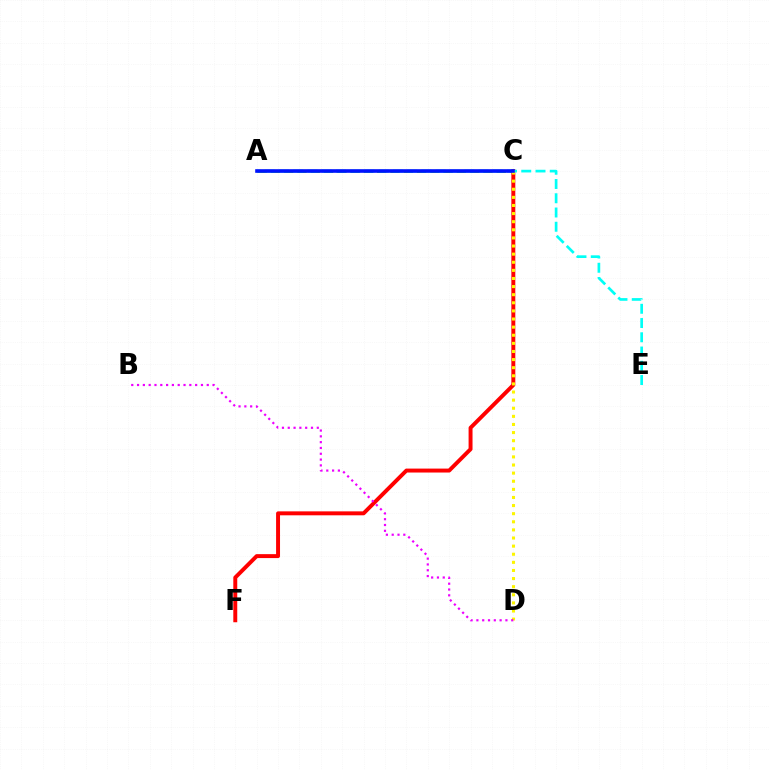{('C', 'F'): [{'color': '#ff0000', 'line_style': 'solid', 'thickness': 2.84}], ('A', 'C'): [{'color': '#08ff00', 'line_style': 'dashed', 'thickness': 1.8}, {'color': '#0010ff', 'line_style': 'solid', 'thickness': 2.6}], ('A', 'E'): [{'color': '#00fff6', 'line_style': 'dashed', 'thickness': 1.94}], ('C', 'D'): [{'color': '#fcf500', 'line_style': 'dotted', 'thickness': 2.2}], ('B', 'D'): [{'color': '#ee00ff', 'line_style': 'dotted', 'thickness': 1.58}]}